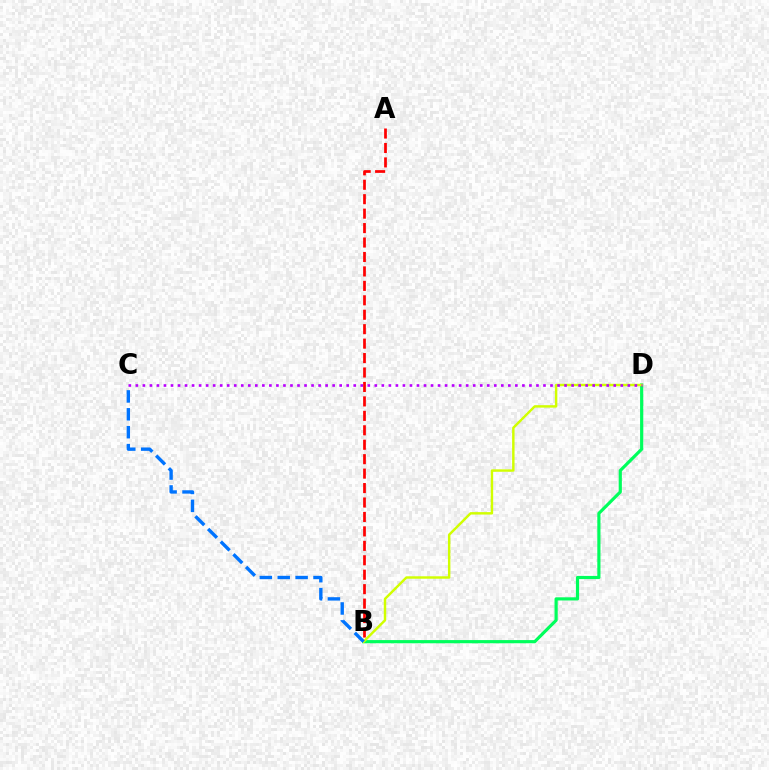{('A', 'B'): [{'color': '#ff0000', 'line_style': 'dashed', 'thickness': 1.96}], ('B', 'D'): [{'color': '#00ff5c', 'line_style': 'solid', 'thickness': 2.28}, {'color': '#d1ff00', 'line_style': 'solid', 'thickness': 1.76}], ('B', 'C'): [{'color': '#0074ff', 'line_style': 'dashed', 'thickness': 2.43}], ('C', 'D'): [{'color': '#b900ff', 'line_style': 'dotted', 'thickness': 1.91}]}